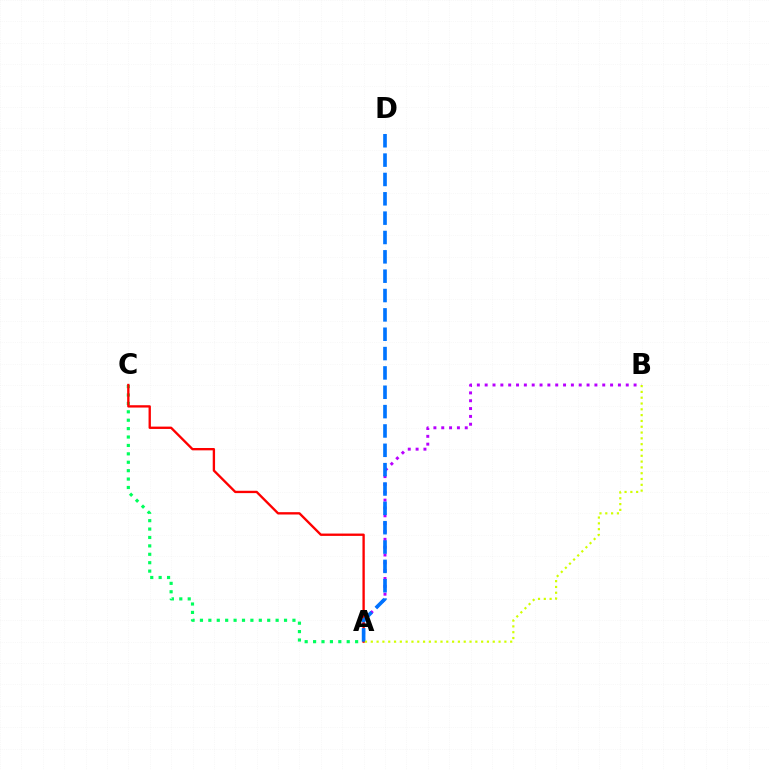{('A', 'B'): [{'color': '#b900ff', 'line_style': 'dotted', 'thickness': 2.13}, {'color': '#d1ff00', 'line_style': 'dotted', 'thickness': 1.58}], ('A', 'C'): [{'color': '#00ff5c', 'line_style': 'dotted', 'thickness': 2.28}, {'color': '#ff0000', 'line_style': 'solid', 'thickness': 1.69}], ('A', 'D'): [{'color': '#0074ff', 'line_style': 'dashed', 'thickness': 2.63}]}